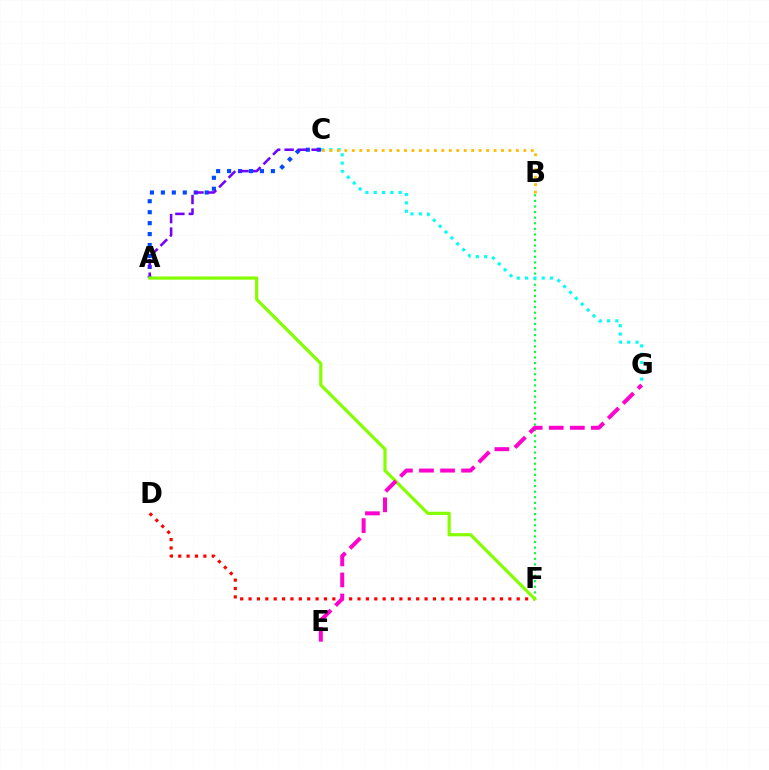{('B', 'F'): [{'color': '#00ff39', 'line_style': 'dotted', 'thickness': 1.52}], ('C', 'G'): [{'color': '#00fff6', 'line_style': 'dotted', 'thickness': 2.26}], ('B', 'C'): [{'color': '#ffbd00', 'line_style': 'dotted', 'thickness': 2.03}], ('D', 'F'): [{'color': '#ff0000', 'line_style': 'dotted', 'thickness': 2.28}], ('A', 'C'): [{'color': '#004bff', 'line_style': 'dotted', 'thickness': 2.97}, {'color': '#7200ff', 'line_style': 'dashed', 'thickness': 1.83}], ('A', 'F'): [{'color': '#84ff00', 'line_style': 'solid', 'thickness': 2.31}], ('E', 'G'): [{'color': '#ff00cf', 'line_style': 'dashed', 'thickness': 2.86}]}